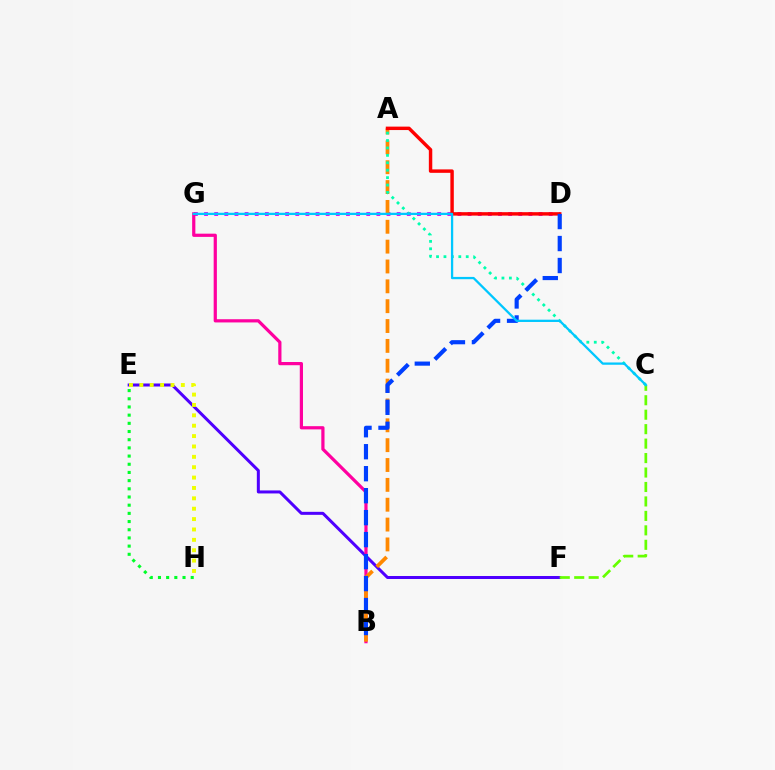{('E', 'F'): [{'color': '#4f00ff', 'line_style': 'solid', 'thickness': 2.17}], ('D', 'G'): [{'color': '#d600ff', 'line_style': 'dotted', 'thickness': 2.75}], ('E', 'H'): [{'color': '#00ff27', 'line_style': 'dotted', 'thickness': 2.22}, {'color': '#eeff00', 'line_style': 'dotted', 'thickness': 2.82}], ('B', 'G'): [{'color': '#ff00a0', 'line_style': 'solid', 'thickness': 2.31}], ('C', 'F'): [{'color': '#66ff00', 'line_style': 'dashed', 'thickness': 1.96}], ('A', 'B'): [{'color': '#ff8800', 'line_style': 'dashed', 'thickness': 2.7}], ('A', 'C'): [{'color': '#00ffaf', 'line_style': 'dotted', 'thickness': 2.02}], ('A', 'D'): [{'color': '#ff0000', 'line_style': 'solid', 'thickness': 2.47}], ('B', 'D'): [{'color': '#003fff', 'line_style': 'dashed', 'thickness': 2.99}], ('C', 'G'): [{'color': '#00c7ff', 'line_style': 'solid', 'thickness': 1.64}]}